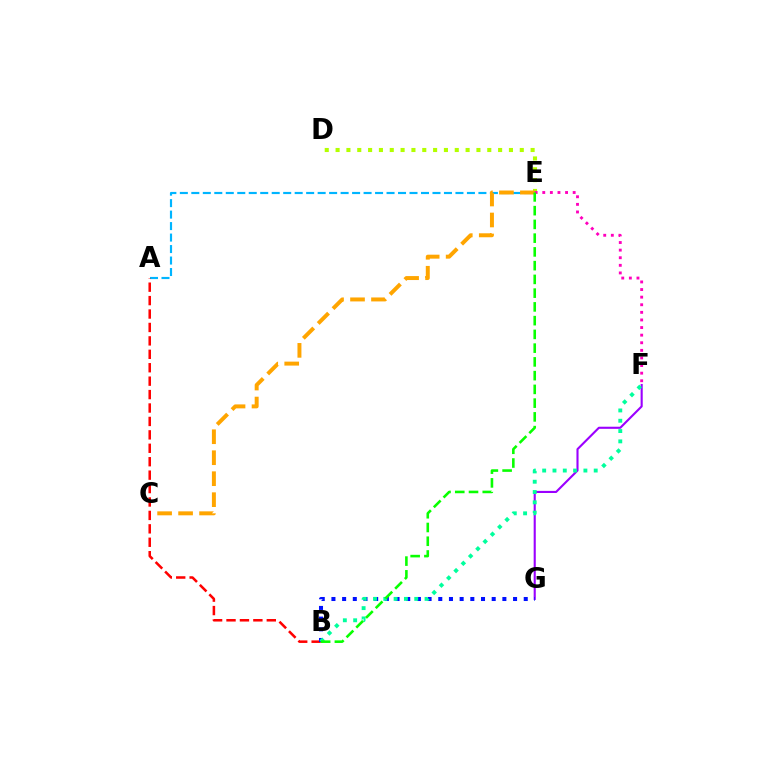{('A', 'E'): [{'color': '#00b5ff', 'line_style': 'dashed', 'thickness': 1.56}], ('F', 'G'): [{'color': '#9b00ff', 'line_style': 'solid', 'thickness': 1.52}], ('D', 'E'): [{'color': '#b3ff00', 'line_style': 'dotted', 'thickness': 2.94}], ('C', 'E'): [{'color': '#ffa500', 'line_style': 'dashed', 'thickness': 2.85}], ('A', 'B'): [{'color': '#ff0000', 'line_style': 'dashed', 'thickness': 1.82}], ('E', 'F'): [{'color': '#ff00bd', 'line_style': 'dotted', 'thickness': 2.07}], ('B', 'G'): [{'color': '#0010ff', 'line_style': 'dotted', 'thickness': 2.9}], ('B', 'F'): [{'color': '#00ff9d', 'line_style': 'dotted', 'thickness': 2.8}], ('B', 'E'): [{'color': '#08ff00', 'line_style': 'dashed', 'thickness': 1.87}]}